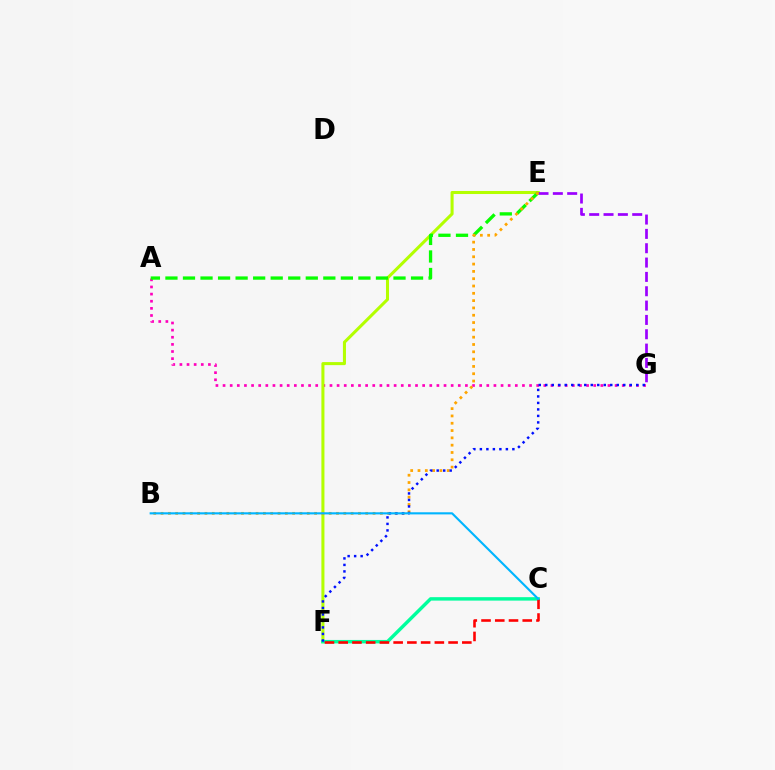{('A', 'G'): [{'color': '#ff00bd', 'line_style': 'dotted', 'thickness': 1.94}], ('E', 'F'): [{'color': '#b3ff00', 'line_style': 'solid', 'thickness': 2.19}], ('A', 'E'): [{'color': '#08ff00', 'line_style': 'dashed', 'thickness': 2.38}], ('E', 'G'): [{'color': '#9b00ff', 'line_style': 'dashed', 'thickness': 1.95}], ('C', 'F'): [{'color': '#00ff9d', 'line_style': 'solid', 'thickness': 2.48}, {'color': '#ff0000', 'line_style': 'dashed', 'thickness': 1.87}], ('B', 'E'): [{'color': '#ffa500', 'line_style': 'dotted', 'thickness': 1.99}], ('F', 'G'): [{'color': '#0010ff', 'line_style': 'dotted', 'thickness': 1.77}], ('B', 'C'): [{'color': '#00b5ff', 'line_style': 'solid', 'thickness': 1.53}]}